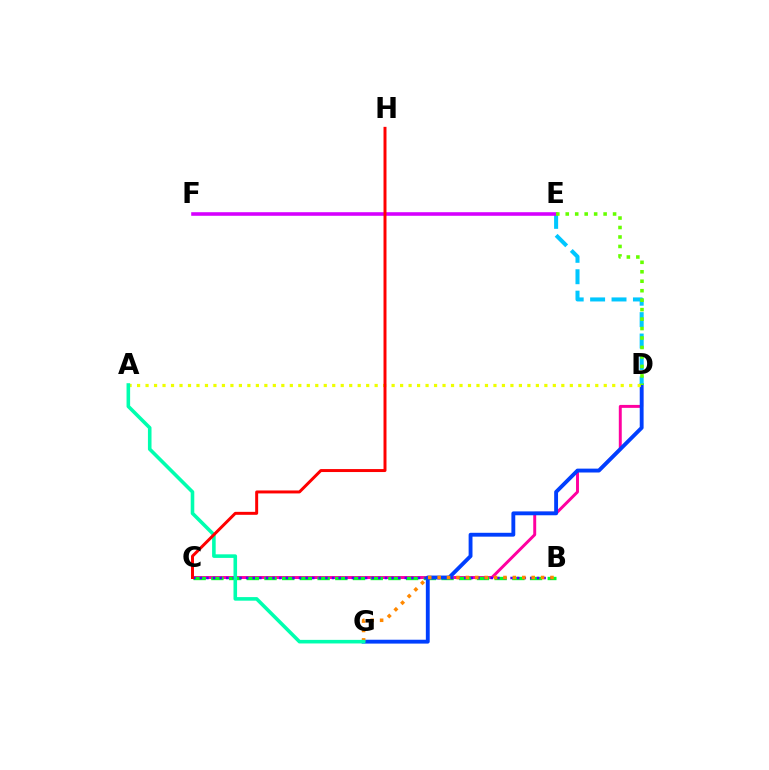{('C', 'D'): [{'color': '#ff00a0', 'line_style': 'solid', 'thickness': 2.12}], ('B', 'C'): [{'color': '#00ff27', 'line_style': 'dashed', 'thickness': 2.41}, {'color': '#4f00ff', 'line_style': 'dotted', 'thickness': 1.8}], ('D', 'G'): [{'color': '#003fff', 'line_style': 'solid', 'thickness': 2.78}], ('D', 'E'): [{'color': '#00c7ff', 'line_style': 'dashed', 'thickness': 2.91}, {'color': '#66ff00', 'line_style': 'dotted', 'thickness': 2.57}], ('A', 'D'): [{'color': '#eeff00', 'line_style': 'dotted', 'thickness': 2.31}], ('E', 'F'): [{'color': '#d600ff', 'line_style': 'solid', 'thickness': 2.58}], ('B', 'G'): [{'color': '#ff8800', 'line_style': 'dotted', 'thickness': 2.56}], ('A', 'G'): [{'color': '#00ffaf', 'line_style': 'solid', 'thickness': 2.58}], ('C', 'H'): [{'color': '#ff0000', 'line_style': 'solid', 'thickness': 2.14}]}